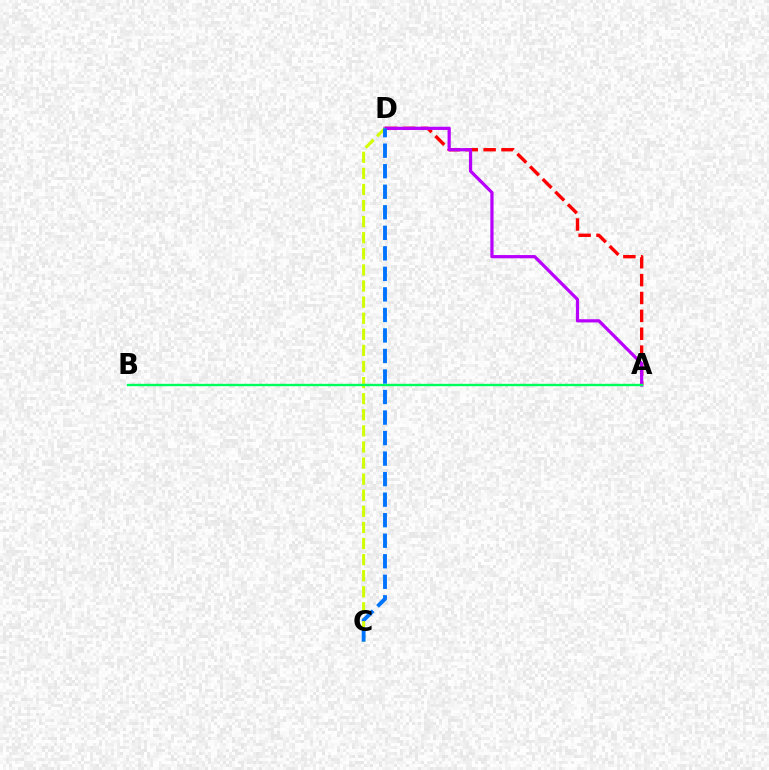{('A', 'D'): [{'color': '#ff0000', 'line_style': 'dashed', 'thickness': 2.43}, {'color': '#b900ff', 'line_style': 'solid', 'thickness': 2.32}], ('C', 'D'): [{'color': '#d1ff00', 'line_style': 'dashed', 'thickness': 2.19}, {'color': '#0074ff', 'line_style': 'dashed', 'thickness': 2.79}], ('A', 'B'): [{'color': '#00ff5c', 'line_style': 'solid', 'thickness': 1.69}]}